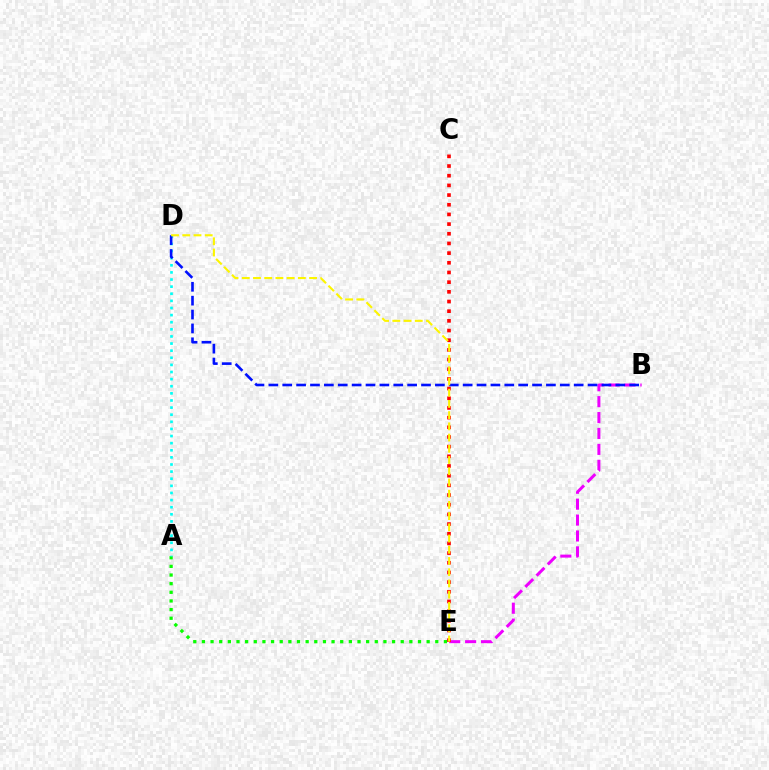{('B', 'E'): [{'color': '#ee00ff', 'line_style': 'dashed', 'thickness': 2.16}], ('C', 'E'): [{'color': '#ff0000', 'line_style': 'dotted', 'thickness': 2.63}], ('A', 'E'): [{'color': '#08ff00', 'line_style': 'dotted', 'thickness': 2.35}], ('A', 'D'): [{'color': '#00fff6', 'line_style': 'dotted', 'thickness': 1.93}], ('B', 'D'): [{'color': '#0010ff', 'line_style': 'dashed', 'thickness': 1.89}], ('D', 'E'): [{'color': '#fcf500', 'line_style': 'dashed', 'thickness': 1.52}]}